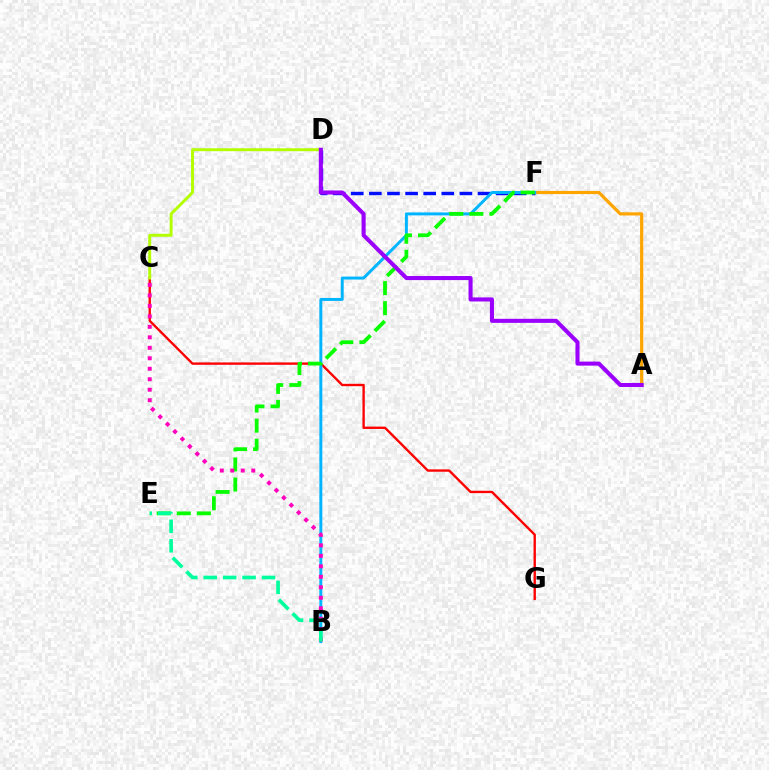{('D', 'F'): [{'color': '#0010ff', 'line_style': 'dashed', 'thickness': 2.46}], ('C', 'G'): [{'color': '#ff0000', 'line_style': 'solid', 'thickness': 1.7}], ('A', 'F'): [{'color': '#ffa500', 'line_style': 'solid', 'thickness': 2.3}], ('B', 'F'): [{'color': '#00b5ff', 'line_style': 'solid', 'thickness': 2.13}], ('E', 'F'): [{'color': '#08ff00', 'line_style': 'dashed', 'thickness': 2.73}], ('B', 'C'): [{'color': '#ff00bd', 'line_style': 'dotted', 'thickness': 2.85}], ('C', 'D'): [{'color': '#b3ff00', 'line_style': 'solid', 'thickness': 2.12}], ('A', 'D'): [{'color': '#9b00ff', 'line_style': 'solid', 'thickness': 2.92}], ('B', 'E'): [{'color': '#00ff9d', 'line_style': 'dashed', 'thickness': 2.64}]}